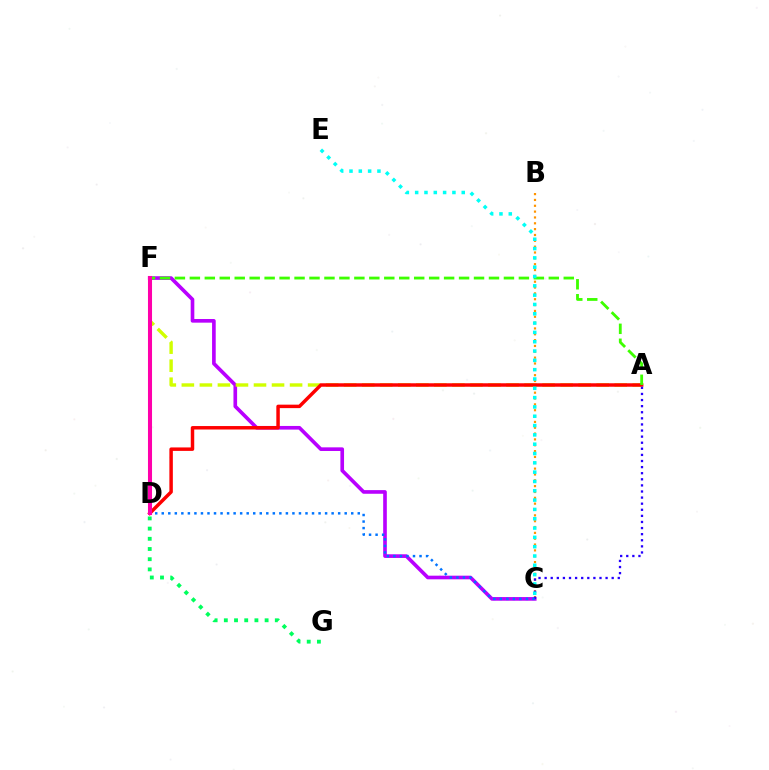{('B', 'C'): [{'color': '#ff9400', 'line_style': 'dotted', 'thickness': 1.59}], ('C', 'F'): [{'color': '#b900ff', 'line_style': 'solid', 'thickness': 2.62}], ('A', 'F'): [{'color': '#d1ff00', 'line_style': 'dashed', 'thickness': 2.45}, {'color': '#3dff00', 'line_style': 'dashed', 'thickness': 2.03}], ('A', 'D'): [{'color': '#ff0000', 'line_style': 'solid', 'thickness': 2.5}], ('A', 'C'): [{'color': '#2500ff', 'line_style': 'dotted', 'thickness': 1.66}], ('C', 'D'): [{'color': '#0074ff', 'line_style': 'dotted', 'thickness': 1.78}], ('C', 'E'): [{'color': '#00fff6', 'line_style': 'dotted', 'thickness': 2.53}], ('D', 'G'): [{'color': '#00ff5c', 'line_style': 'dotted', 'thickness': 2.77}], ('D', 'F'): [{'color': '#ff00ac', 'line_style': 'solid', 'thickness': 2.92}]}